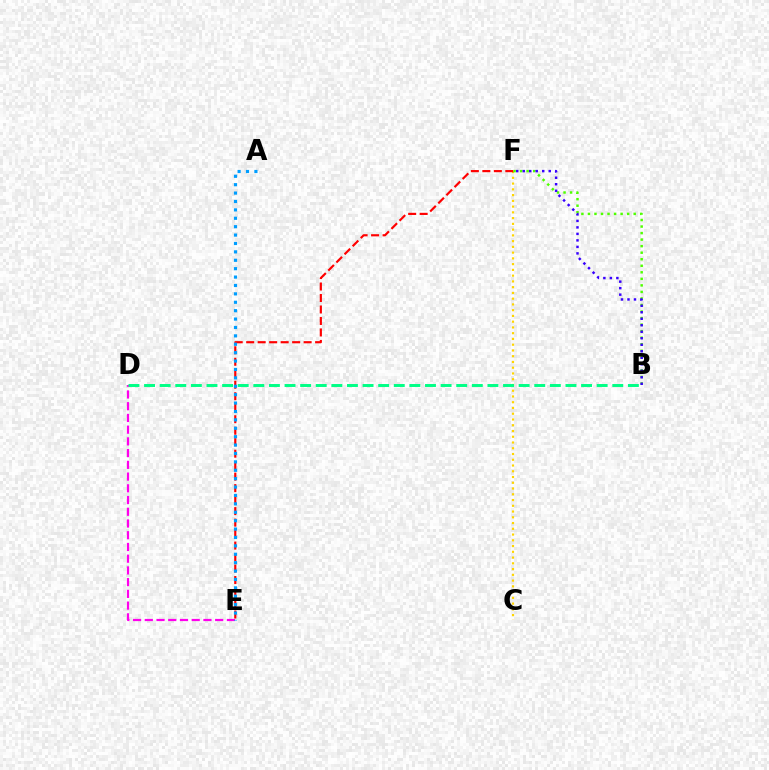{('C', 'F'): [{'color': '#ffd500', 'line_style': 'dotted', 'thickness': 1.56}], ('E', 'F'): [{'color': '#ff0000', 'line_style': 'dashed', 'thickness': 1.56}], ('D', 'E'): [{'color': '#ff00ed', 'line_style': 'dashed', 'thickness': 1.59}], ('B', 'F'): [{'color': '#4fff00', 'line_style': 'dotted', 'thickness': 1.78}, {'color': '#3700ff', 'line_style': 'dotted', 'thickness': 1.77}], ('A', 'E'): [{'color': '#009eff', 'line_style': 'dotted', 'thickness': 2.28}], ('B', 'D'): [{'color': '#00ff86', 'line_style': 'dashed', 'thickness': 2.12}]}